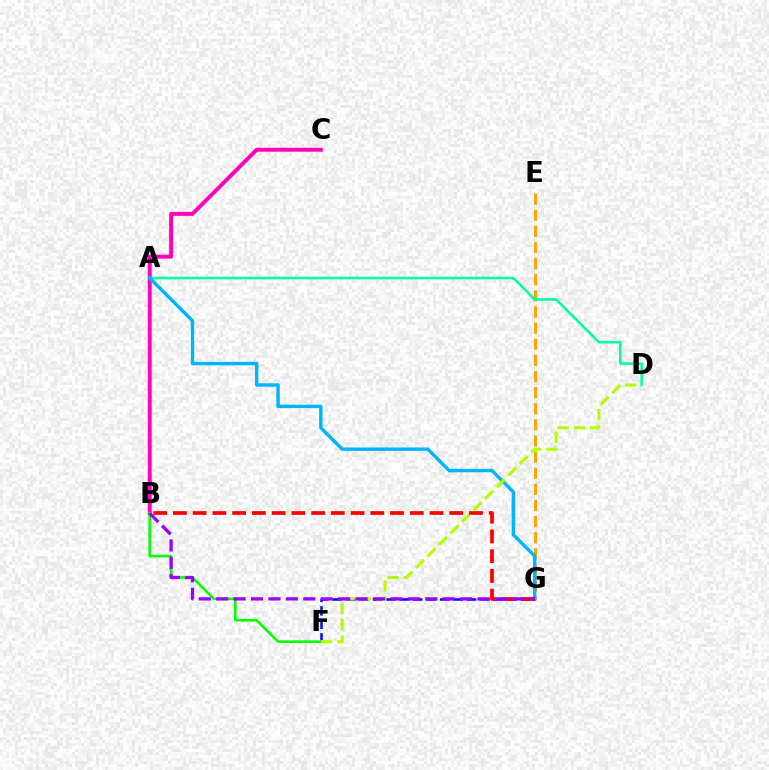{('F', 'G'): [{'color': '#0010ff', 'line_style': 'dashed', 'thickness': 1.83}], ('E', 'G'): [{'color': '#ffa500', 'line_style': 'dashed', 'thickness': 2.19}], ('B', 'C'): [{'color': '#ff00bd', 'line_style': 'solid', 'thickness': 2.83}], ('B', 'F'): [{'color': '#08ff00', 'line_style': 'solid', 'thickness': 1.86}], ('A', 'D'): [{'color': '#00ff9d', 'line_style': 'solid', 'thickness': 1.84}], ('A', 'G'): [{'color': '#00b5ff', 'line_style': 'solid', 'thickness': 2.46}], ('D', 'F'): [{'color': '#b3ff00', 'line_style': 'dashed', 'thickness': 2.22}], ('B', 'G'): [{'color': '#ff0000', 'line_style': 'dashed', 'thickness': 2.68}, {'color': '#9b00ff', 'line_style': 'dashed', 'thickness': 2.37}]}